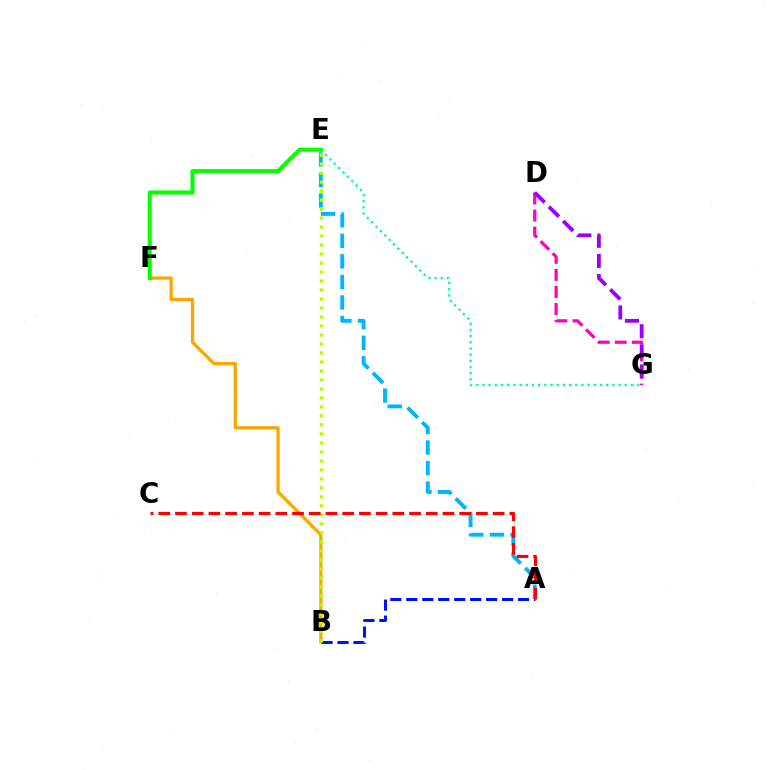{('A', 'E'): [{'color': '#00b5ff', 'line_style': 'dashed', 'thickness': 2.79}], ('B', 'F'): [{'color': '#ffa500', 'line_style': 'solid', 'thickness': 2.36}], ('E', 'G'): [{'color': '#00ff9d', 'line_style': 'dotted', 'thickness': 1.68}], ('D', 'G'): [{'color': '#ff00bd', 'line_style': 'dashed', 'thickness': 2.32}, {'color': '#9b00ff', 'line_style': 'dashed', 'thickness': 2.73}], ('A', 'B'): [{'color': '#0010ff', 'line_style': 'dashed', 'thickness': 2.17}], ('B', 'E'): [{'color': '#b3ff00', 'line_style': 'dotted', 'thickness': 2.44}], ('A', 'C'): [{'color': '#ff0000', 'line_style': 'dashed', 'thickness': 2.27}], ('E', 'F'): [{'color': '#08ff00', 'line_style': 'solid', 'thickness': 2.94}]}